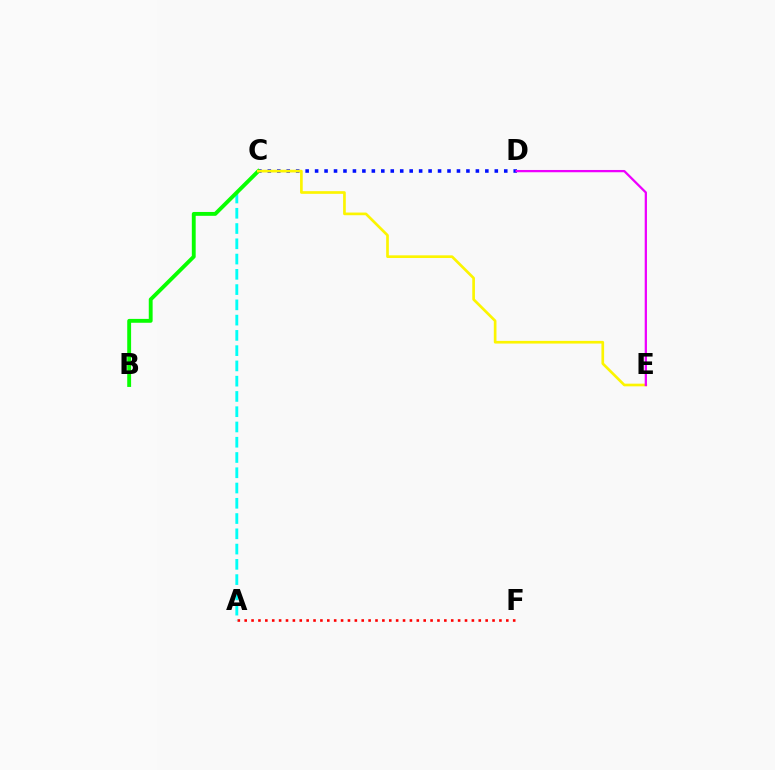{('A', 'F'): [{'color': '#ff0000', 'line_style': 'dotted', 'thickness': 1.87}], ('A', 'C'): [{'color': '#00fff6', 'line_style': 'dashed', 'thickness': 2.07}], ('C', 'D'): [{'color': '#0010ff', 'line_style': 'dotted', 'thickness': 2.57}], ('B', 'C'): [{'color': '#08ff00', 'line_style': 'solid', 'thickness': 2.78}], ('C', 'E'): [{'color': '#fcf500', 'line_style': 'solid', 'thickness': 1.93}], ('D', 'E'): [{'color': '#ee00ff', 'line_style': 'solid', 'thickness': 1.64}]}